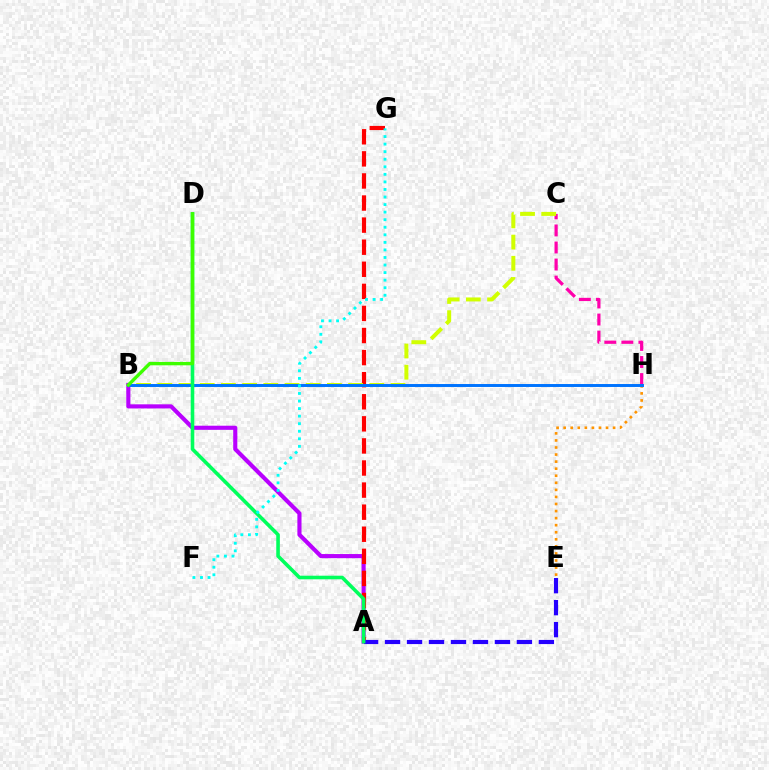{('A', 'B'): [{'color': '#b900ff', 'line_style': 'solid', 'thickness': 2.97}], ('E', 'H'): [{'color': '#ff9400', 'line_style': 'dotted', 'thickness': 1.92}], ('C', 'H'): [{'color': '#ff00ac', 'line_style': 'dashed', 'thickness': 2.32}], ('A', 'G'): [{'color': '#ff0000', 'line_style': 'dashed', 'thickness': 3.0}], ('B', 'C'): [{'color': '#d1ff00', 'line_style': 'dashed', 'thickness': 2.88}], ('A', 'E'): [{'color': '#2500ff', 'line_style': 'dashed', 'thickness': 2.99}], ('B', 'H'): [{'color': '#0074ff', 'line_style': 'solid', 'thickness': 2.12}], ('A', 'D'): [{'color': '#00ff5c', 'line_style': 'solid', 'thickness': 2.58}], ('F', 'G'): [{'color': '#00fff6', 'line_style': 'dotted', 'thickness': 2.05}], ('B', 'D'): [{'color': '#3dff00', 'line_style': 'solid', 'thickness': 2.44}]}